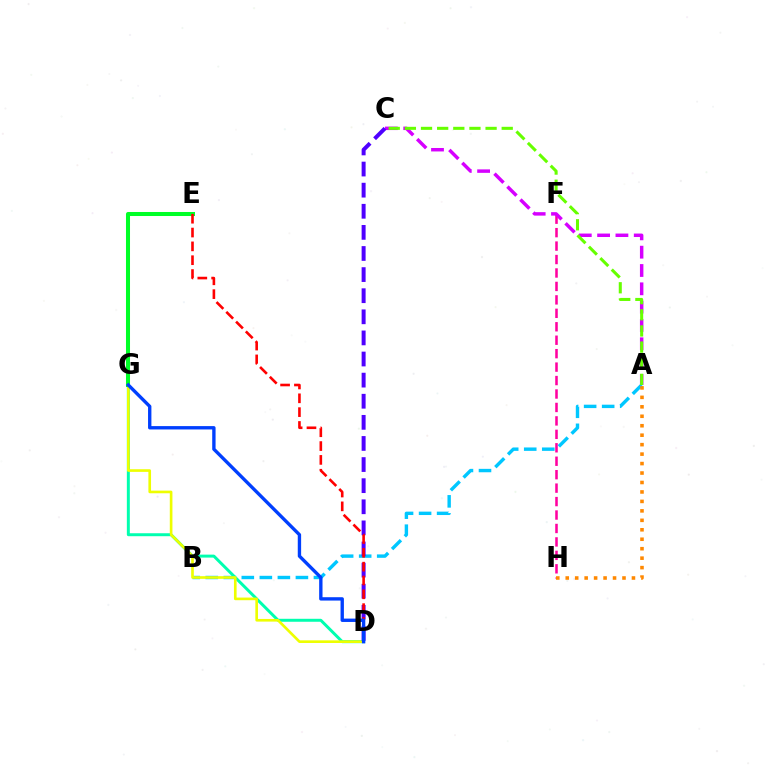{('F', 'H'): [{'color': '#ff00a0', 'line_style': 'dashed', 'thickness': 1.83}], ('A', 'C'): [{'color': '#d600ff', 'line_style': 'dashed', 'thickness': 2.49}, {'color': '#66ff00', 'line_style': 'dashed', 'thickness': 2.19}], ('A', 'B'): [{'color': '#00c7ff', 'line_style': 'dashed', 'thickness': 2.45}], ('D', 'G'): [{'color': '#00ffaf', 'line_style': 'solid', 'thickness': 2.14}, {'color': '#eeff00', 'line_style': 'solid', 'thickness': 1.91}, {'color': '#003fff', 'line_style': 'solid', 'thickness': 2.42}], ('E', 'G'): [{'color': '#00ff27', 'line_style': 'solid', 'thickness': 2.9}], ('C', 'D'): [{'color': '#4f00ff', 'line_style': 'dashed', 'thickness': 2.87}], ('A', 'H'): [{'color': '#ff8800', 'line_style': 'dotted', 'thickness': 2.57}], ('D', 'E'): [{'color': '#ff0000', 'line_style': 'dashed', 'thickness': 1.88}]}